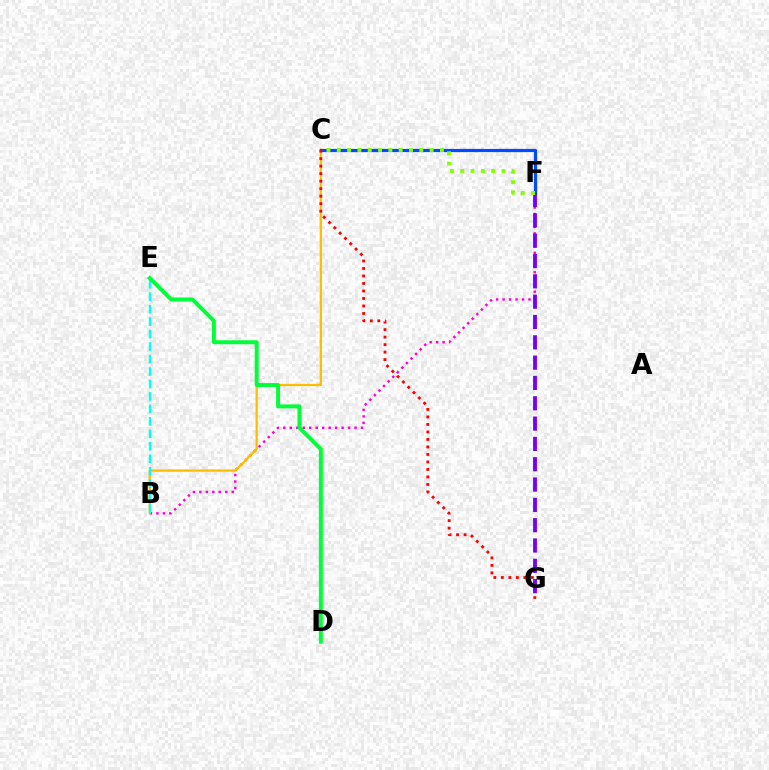{('B', 'F'): [{'color': '#ff00cf', 'line_style': 'dotted', 'thickness': 1.76}], ('B', 'C'): [{'color': '#ffbd00', 'line_style': 'solid', 'thickness': 1.62}], ('C', 'F'): [{'color': '#004bff', 'line_style': 'solid', 'thickness': 2.3}, {'color': '#84ff00', 'line_style': 'dotted', 'thickness': 2.8}], ('C', 'G'): [{'color': '#ff0000', 'line_style': 'dotted', 'thickness': 2.04}], ('F', 'G'): [{'color': '#7200ff', 'line_style': 'dashed', 'thickness': 2.76}], ('B', 'E'): [{'color': '#00fff6', 'line_style': 'dashed', 'thickness': 1.69}], ('D', 'E'): [{'color': '#00ff39', 'line_style': 'solid', 'thickness': 2.83}]}